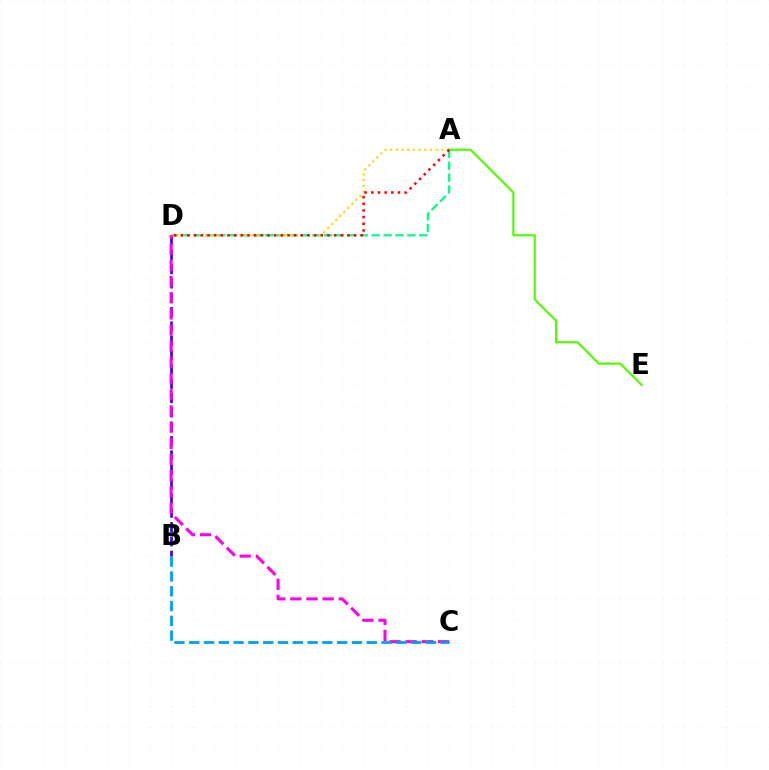{('A', 'E'): [{'color': '#4fff00', 'line_style': 'solid', 'thickness': 1.57}], ('A', 'D'): [{'color': '#00ff86', 'line_style': 'dashed', 'thickness': 1.61}, {'color': '#ffd500', 'line_style': 'dotted', 'thickness': 1.54}, {'color': '#ff0000', 'line_style': 'dotted', 'thickness': 1.81}], ('B', 'D'): [{'color': '#3700ff', 'line_style': 'dashed', 'thickness': 1.95}], ('C', 'D'): [{'color': '#ff00ed', 'line_style': 'dashed', 'thickness': 2.2}], ('B', 'C'): [{'color': '#009eff', 'line_style': 'dashed', 'thickness': 2.01}]}